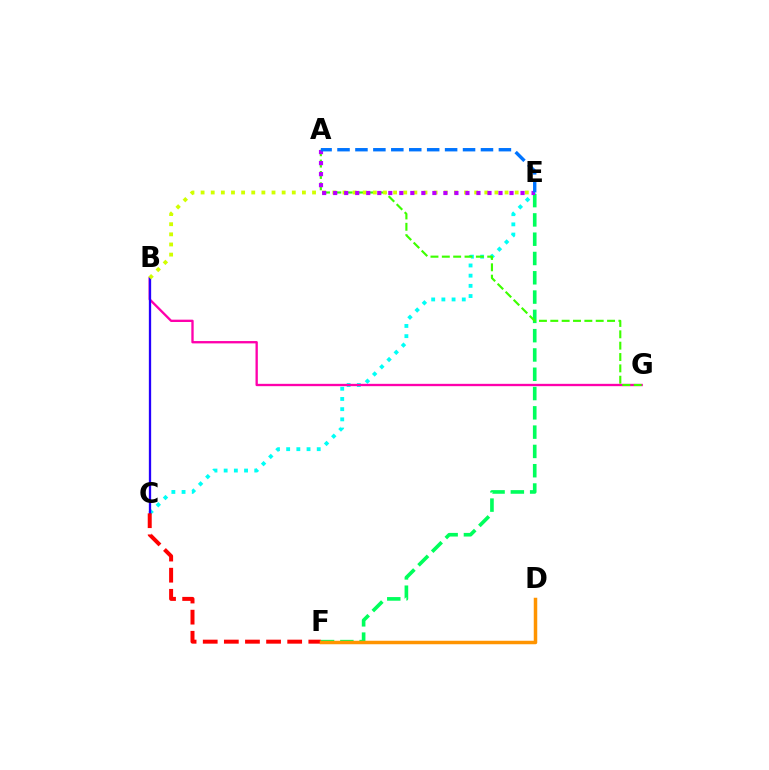{('C', 'E'): [{'color': '#00fff6', 'line_style': 'dotted', 'thickness': 2.77}], ('B', 'G'): [{'color': '#ff00ac', 'line_style': 'solid', 'thickness': 1.68}], ('B', 'C'): [{'color': '#2500ff', 'line_style': 'solid', 'thickness': 1.66}], ('E', 'F'): [{'color': '#00ff5c', 'line_style': 'dashed', 'thickness': 2.62}], ('A', 'G'): [{'color': '#3dff00', 'line_style': 'dashed', 'thickness': 1.54}], ('B', 'E'): [{'color': '#d1ff00', 'line_style': 'dotted', 'thickness': 2.75}], ('A', 'E'): [{'color': '#b900ff', 'line_style': 'dotted', 'thickness': 2.99}, {'color': '#0074ff', 'line_style': 'dashed', 'thickness': 2.44}], ('C', 'F'): [{'color': '#ff0000', 'line_style': 'dashed', 'thickness': 2.87}], ('D', 'F'): [{'color': '#ff9400', 'line_style': 'solid', 'thickness': 2.52}]}